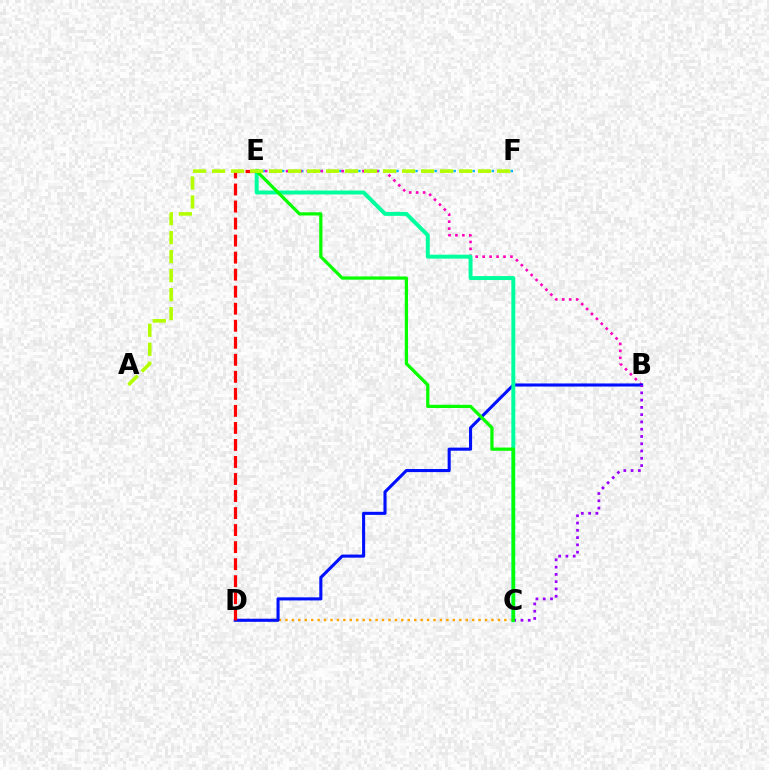{('E', 'F'): [{'color': '#00b5ff', 'line_style': 'dotted', 'thickness': 1.73}], ('C', 'D'): [{'color': '#ffa500', 'line_style': 'dotted', 'thickness': 1.75}], ('B', 'E'): [{'color': '#ff00bd', 'line_style': 'dotted', 'thickness': 1.89}], ('B', 'D'): [{'color': '#0010ff', 'line_style': 'solid', 'thickness': 2.22}], ('D', 'E'): [{'color': '#ff0000', 'line_style': 'dashed', 'thickness': 2.31}], ('C', 'E'): [{'color': '#00ff9d', 'line_style': 'solid', 'thickness': 2.84}, {'color': '#08ff00', 'line_style': 'solid', 'thickness': 2.33}], ('B', 'C'): [{'color': '#9b00ff', 'line_style': 'dotted', 'thickness': 1.98}], ('A', 'F'): [{'color': '#b3ff00', 'line_style': 'dashed', 'thickness': 2.58}]}